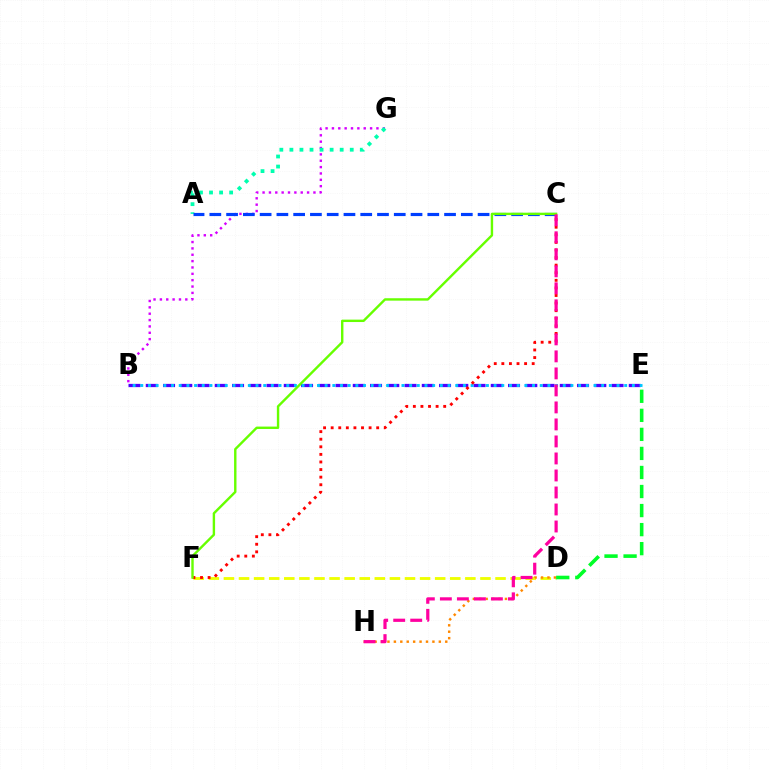{('B', 'G'): [{'color': '#d600ff', 'line_style': 'dotted', 'thickness': 1.73}], ('A', 'G'): [{'color': '#00ffaf', 'line_style': 'dotted', 'thickness': 2.73}], ('D', 'F'): [{'color': '#eeff00', 'line_style': 'dashed', 'thickness': 2.05}], ('B', 'E'): [{'color': '#4f00ff', 'line_style': 'dashed', 'thickness': 2.34}, {'color': '#00c7ff', 'line_style': 'dotted', 'thickness': 2.09}], ('D', 'H'): [{'color': '#ff8800', 'line_style': 'dotted', 'thickness': 1.75}], ('A', 'C'): [{'color': '#003fff', 'line_style': 'dashed', 'thickness': 2.28}], ('C', 'F'): [{'color': '#ff0000', 'line_style': 'dotted', 'thickness': 2.06}, {'color': '#66ff00', 'line_style': 'solid', 'thickness': 1.73}], ('D', 'E'): [{'color': '#00ff27', 'line_style': 'dashed', 'thickness': 2.59}], ('C', 'H'): [{'color': '#ff00a0', 'line_style': 'dashed', 'thickness': 2.31}]}